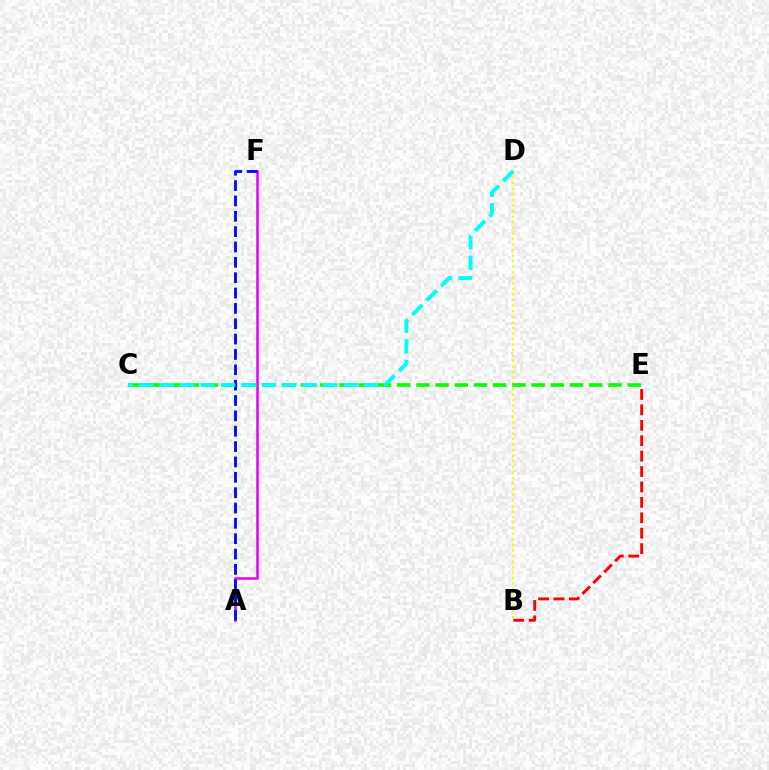{('A', 'F'): [{'color': '#ee00ff', 'line_style': 'solid', 'thickness': 1.84}, {'color': '#0010ff', 'line_style': 'dashed', 'thickness': 2.09}], ('B', 'D'): [{'color': '#fcf500', 'line_style': 'dotted', 'thickness': 1.51}], ('B', 'E'): [{'color': '#ff0000', 'line_style': 'dashed', 'thickness': 2.09}], ('C', 'E'): [{'color': '#08ff00', 'line_style': 'dashed', 'thickness': 2.61}], ('C', 'D'): [{'color': '#00fff6', 'line_style': 'dashed', 'thickness': 2.78}]}